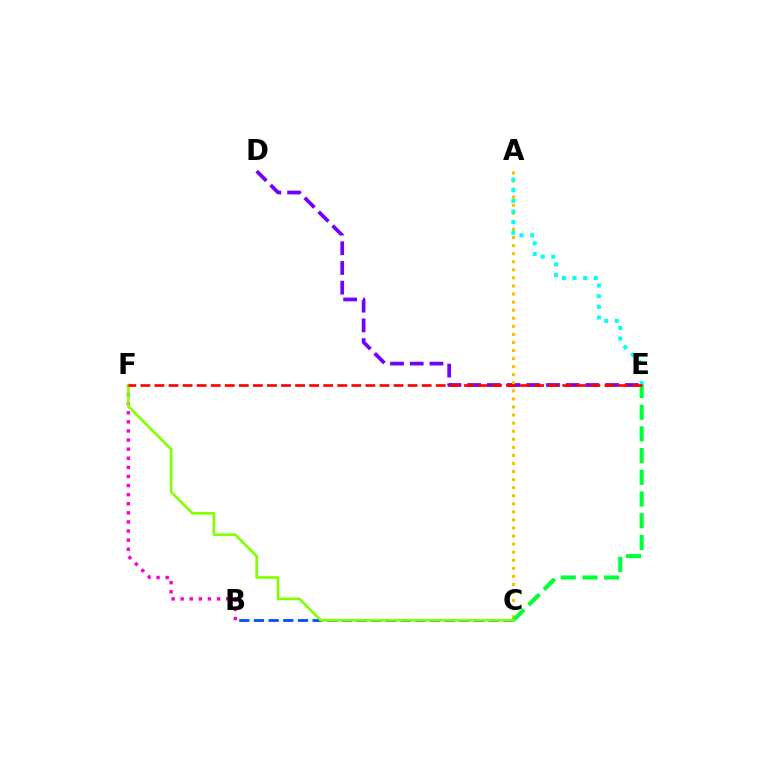{('B', 'C'): [{'color': '#004bff', 'line_style': 'dashed', 'thickness': 1.99}], ('D', 'E'): [{'color': '#7200ff', 'line_style': 'dashed', 'thickness': 2.68}], ('A', 'C'): [{'color': '#ffbd00', 'line_style': 'dotted', 'thickness': 2.19}], ('A', 'E'): [{'color': '#00fff6', 'line_style': 'dotted', 'thickness': 2.89}], ('B', 'F'): [{'color': '#ff00cf', 'line_style': 'dotted', 'thickness': 2.47}], ('C', 'E'): [{'color': '#00ff39', 'line_style': 'dashed', 'thickness': 2.95}], ('C', 'F'): [{'color': '#84ff00', 'line_style': 'solid', 'thickness': 1.93}], ('E', 'F'): [{'color': '#ff0000', 'line_style': 'dashed', 'thickness': 1.91}]}